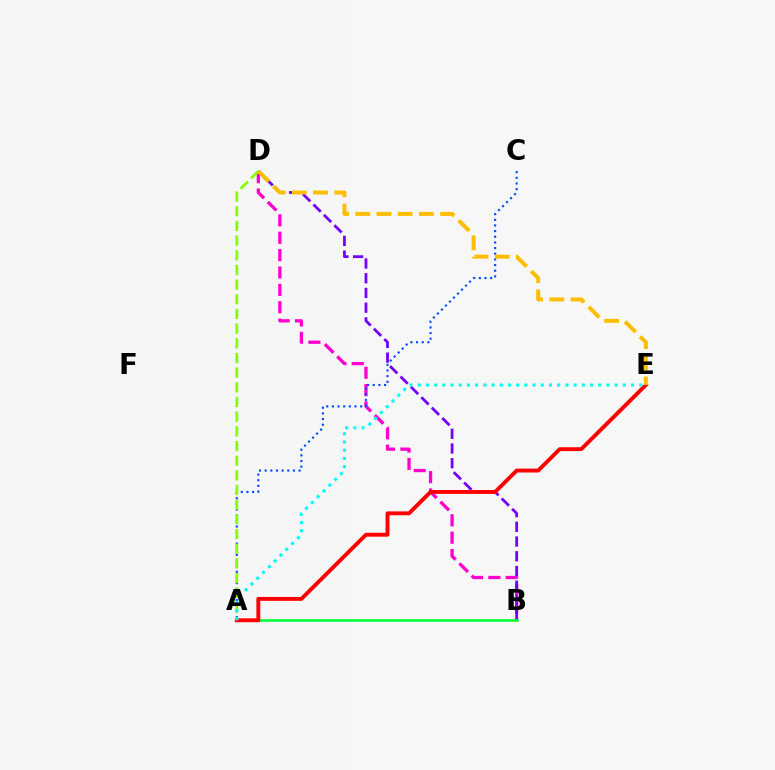{('B', 'D'): [{'color': '#ff00cf', 'line_style': 'dashed', 'thickness': 2.36}, {'color': '#7200ff', 'line_style': 'dashed', 'thickness': 2.0}], ('A', 'C'): [{'color': '#004bff', 'line_style': 'dotted', 'thickness': 1.54}], ('A', 'D'): [{'color': '#84ff00', 'line_style': 'dashed', 'thickness': 1.99}], ('A', 'B'): [{'color': '#00ff39', 'line_style': 'solid', 'thickness': 1.89}], ('A', 'E'): [{'color': '#ff0000', 'line_style': 'solid', 'thickness': 2.81}, {'color': '#00fff6', 'line_style': 'dotted', 'thickness': 2.23}], ('D', 'E'): [{'color': '#ffbd00', 'line_style': 'dashed', 'thickness': 2.88}]}